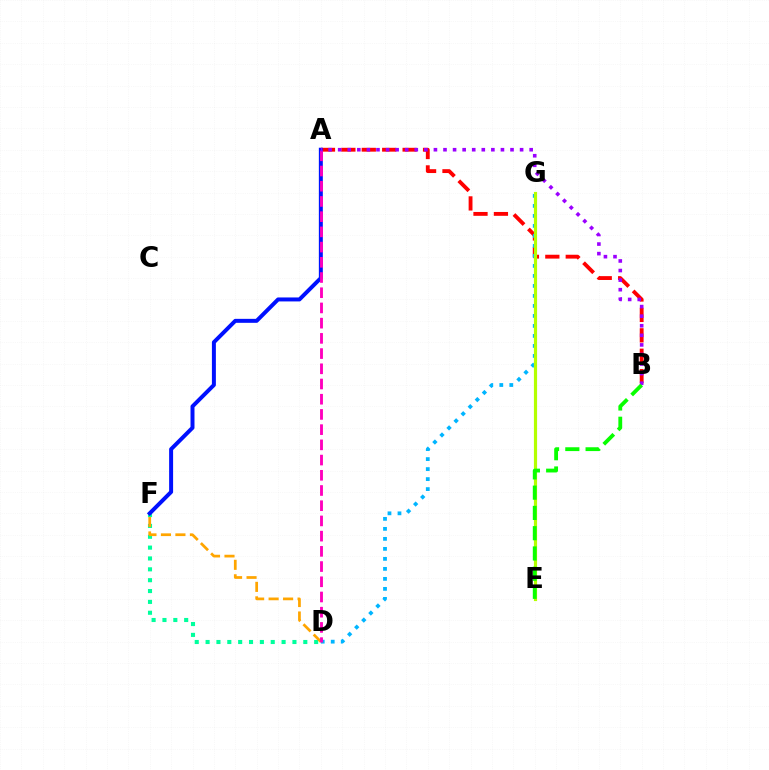{('A', 'B'): [{'color': '#ff0000', 'line_style': 'dashed', 'thickness': 2.77}, {'color': '#9b00ff', 'line_style': 'dotted', 'thickness': 2.6}], ('D', 'F'): [{'color': '#00ff9d', 'line_style': 'dotted', 'thickness': 2.95}, {'color': '#ffa500', 'line_style': 'dashed', 'thickness': 1.97}], ('D', 'G'): [{'color': '#00b5ff', 'line_style': 'dotted', 'thickness': 2.72}], ('E', 'G'): [{'color': '#b3ff00', 'line_style': 'solid', 'thickness': 2.29}], ('A', 'F'): [{'color': '#0010ff', 'line_style': 'solid', 'thickness': 2.86}], ('A', 'D'): [{'color': '#ff00bd', 'line_style': 'dashed', 'thickness': 2.07}], ('B', 'E'): [{'color': '#08ff00', 'line_style': 'dashed', 'thickness': 2.75}]}